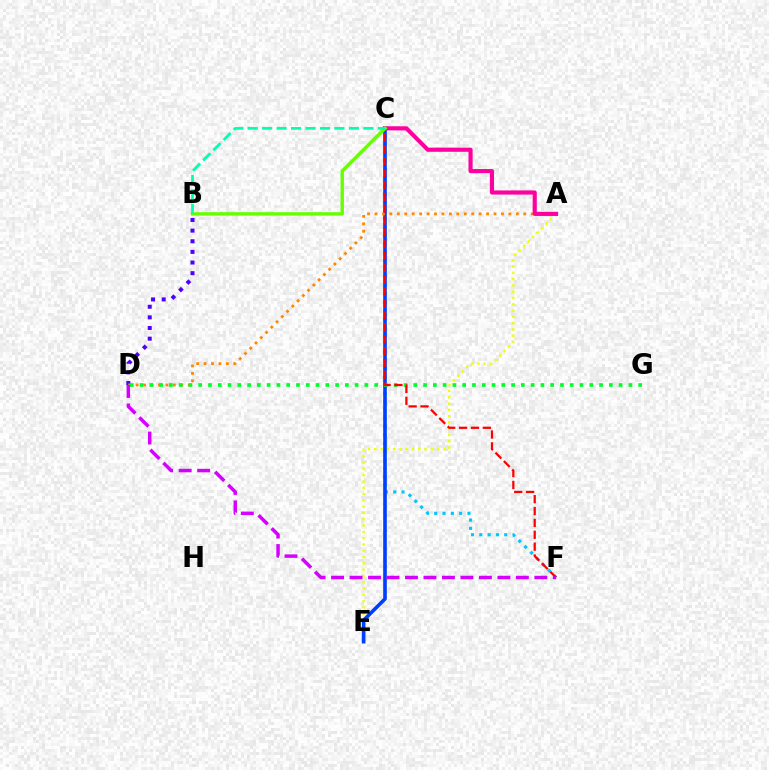{('B', 'D'): [{'color': '#4f00ff', 'line_style': 'dotted', 'thickness': 2.89}], ('A', 'E'): [{'color': '#eeff00', 'line_style': 'dotted', 'thickness': 1.71}], ('C', 'F'): [{'color': '#00c7ff', 'line_style': 'dotted', 'thickness': 2.26}, {'color': '#ff0000', 'line_style': 'dashed', 'thickness': 1.61}], ('C', 'E'): [{'color': '#003fff', 'line_style': 'solid', 'thickness': 2.61}], ('A', 'D'): [{'color': '#ff8800', 'line_style': 'dotted', 'thickness': 2.02}], ('D', 'G'): [{'color': '#00ff27', 'line_style': 'dotted', 'thickness': 2.66}], ('A', 'C'): [{'color': '#ff00a0', 'line_style': 'solid', 'thickness': 2.99}], ('D', 'F'): [{'color': '#d600ff', 'line_style': 'dashed', 'thickness': 2.51}], ('B', 'C'): [{'color': '#66ff00', 'line_style': 'solid', 'thickness': 2.46}, {'color': '#00ffaf', 'line_style': 'dashed', 'thickness': 1.96}]}